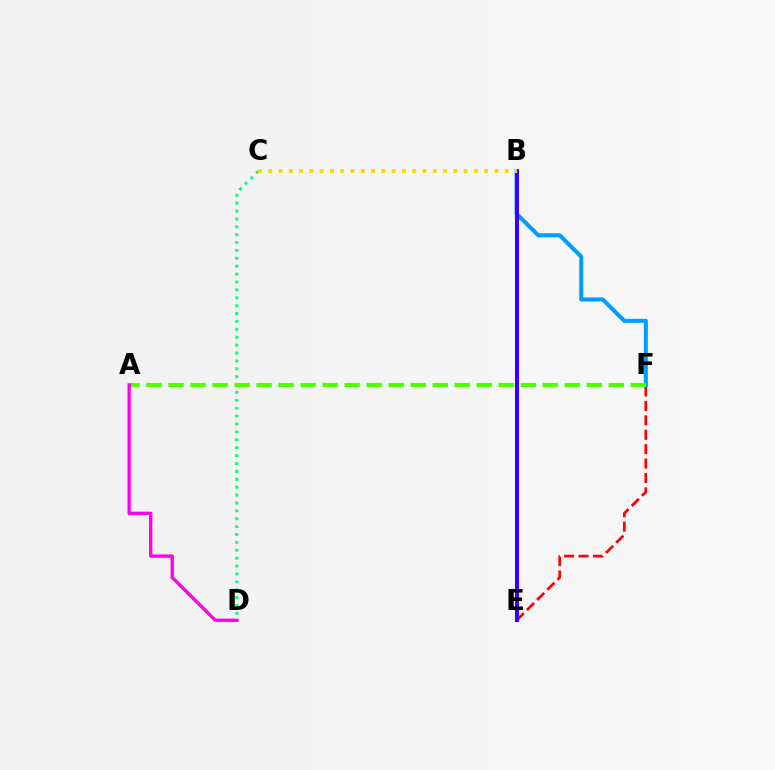{('E', 'F'): [{'color': '#ff0000', 'line_style': 'dashed', 'thickness': 1.96}], ('B', 'F'): [{'color': '#009eff', 'line_style': 'solid', 'thickness': 2.91}], ('C', 'D'): [{'color': '#00ff86', 'line_style': 'dotted', 'thickness': 2.14}], ('A', 'F'): [{'color': '#4fff00', 'line_style': 'dashed', 'thickness': 2.99}], ('A', 'D'): [{'color': '#ff00ed', 'line_style': 'solid', 'thickness': 2.4}], ('B', 'E'): [{'color': '#3700ff', 'line_style': 'solid', 'thickness': 2.93}], ('B', 'C'): [{'color': '#ffd500', 'line_style': 'dotted', 'thickness': 2.79}]}